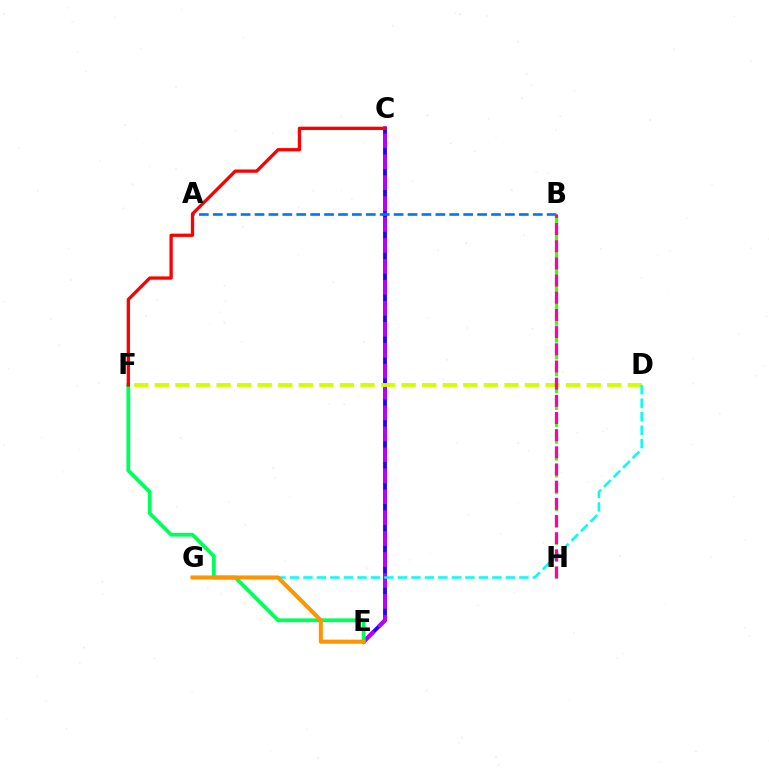{('C', 'E'): [{'color': '#2500ff', 'line_style': 'solid', 'thickness': 2.77}, {'color': '#b900ff', 'line_style': 'dashed', 'thickness': 2.84}], ('E', 'F'): [{'color': '#00ff5c', 'line_style': 'solid', 'thickness': 2.74}], ('D', 'F'): [{'color': '#d1ff00', 'line_style': 'dashed', 'thickness': 2.79}], ('D', 'G'): [{'color': '#00fff6', 'line_style': 'dashed', 'thickness': 1.83}], ('A', 'B'): [{'color': '#0074ff', 'line_style': 'dashed', 'thickness': 1.89}], ('B', 'H'): [{'color': '#3dff00', 'line_style': 'dashed', 'thickness': 2.29}, {'color': '#ff00ac', 'line_style': 'dashed', 'thickness': 2.33}], ('E', 'G'): [{'color': '#ff9400', 'line_style': 'solid', 'thickness': 2.91}], ('C', 'F'): [{'color': '#ff0000', 'line_style': 'solid', 'thickness': 2.37}]}